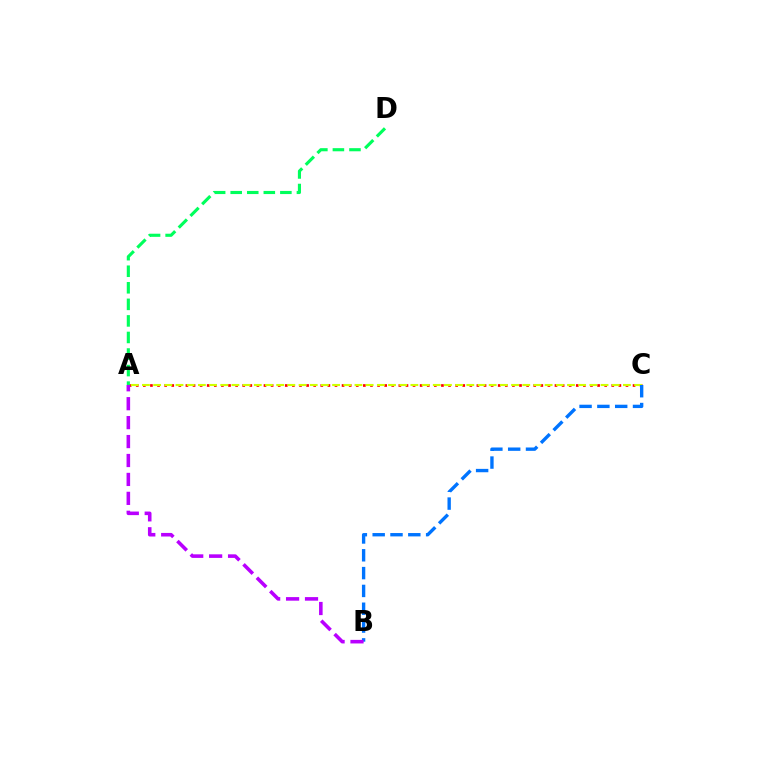{('A', 'C'): [{'color': '#ff0000', 'line_style': 'dotted', 'thickness': 1.93}, {'color': '#d1ff00', 'line_style': 'dashed', 'thickness': 1.52}], ('A', 'D'): [{'color': '#00ff5c', 'line_style': 'dashed', 'thickness': 2.25}], ('B', 'C'): [{'color': '#0074ff', 'line_style': 'dashed', 'thickness': 2.42}], ('A', 'B'): [{'color': '#b900ff', 'line_style': 'dashed', 'thickness': 2.57}]}